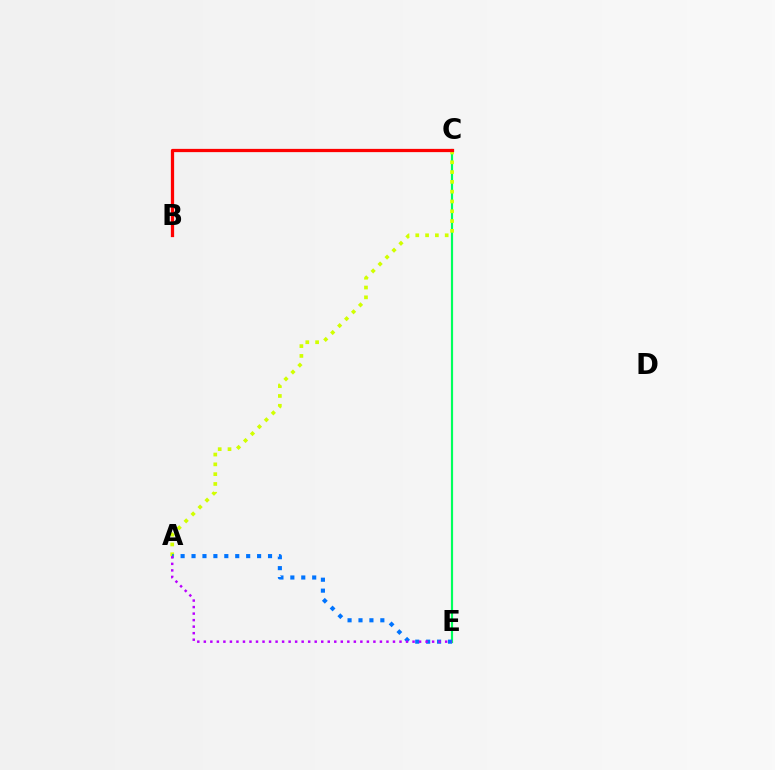{('C', 'E'): [{'color': '#00ff5c', 'line_style': 'solid', 'thickness': 1.56}], ('A', 'C'): [{'color': '#d1ff00', 'line_style': 'dotted', 'thickness': 2.66}], ('A', 'E'): [{'color': '#0074ff', 'line_style': 'dotted', 'thickness': 2.97}, {'color': '#b900ff', 'line_style': 'dotted', 'thickness': 1.77}], ('B', 'C'): [{'color': '#ff0000', 'line_style': 'solid', 'thickness': 2.34}]}